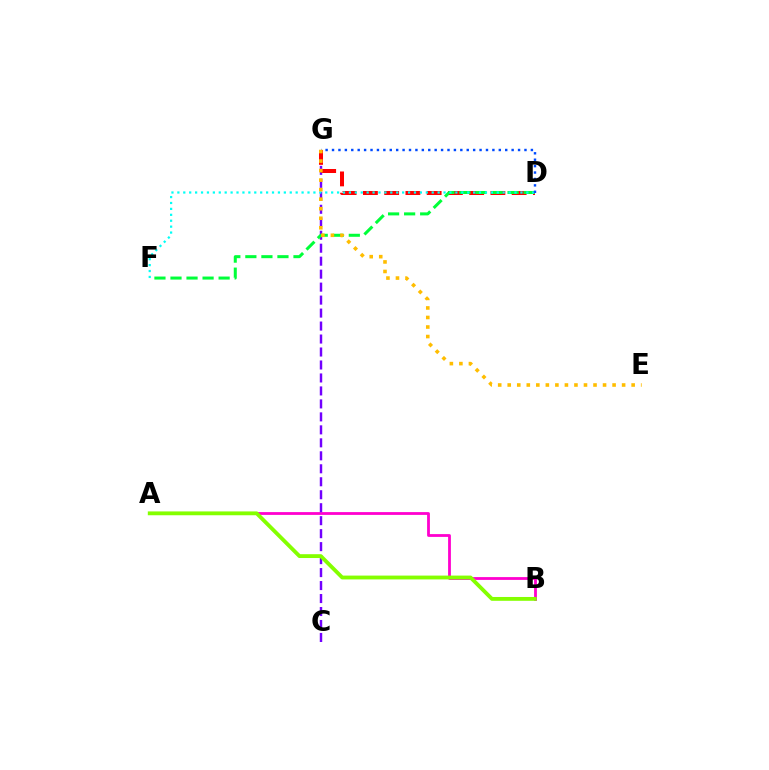{('A', 'B'): [{'color': '#ff00cf', 'line_style': 'solid', 'thickness': 2.02}, {'color': '#84ff00', 'line_style': 'solid', 'thickness': 2.76}], ('C', 'G'): [{'color': '#7200ff', 'line_style': 'dashed', 'thickness': 1.76}], ('D', 'G'): [{'color': '#ff0000', 'line_style': 'dashed', 'thickness': 2.89}, {'color': '#004bff', 'line_style': 'dotted', 'thickness': 1.74}], ('D', 'F'): [{'color': '#00ff39', 'line_style': 'dashed', 'thickness': 2.18}, {'color': '#00fff6', 'line_style': 'dotted', 'thickness': 1.61}], ('E', 'G'): [{'color': '#ffbd00', 'line_style': 'dotted', 'thickness': 2.59}]}